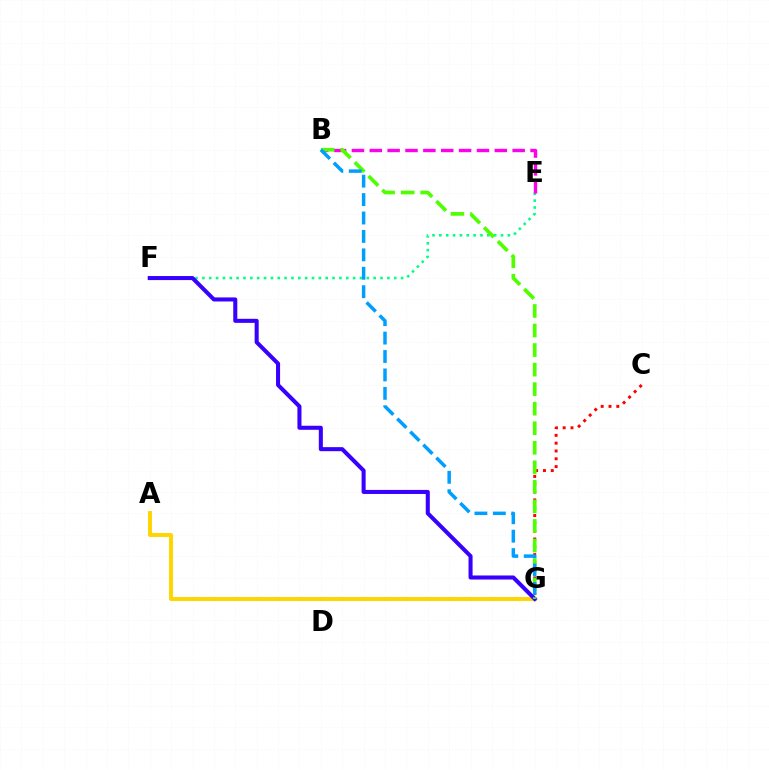{('A', 'G'): [{'color': '#ffd500', 'line_style': 'solid', 'thickness': 2.84}], ('C', 'G'): [{'color': '#ff0000', 'line_style': 'dotted', 'thickness': 2.12}], ('E', 'F'): [{'color': '#00ff86', 'line_style': 'dotted', 'thickness': 1.86}], ('B', 'E'): [{'color': '#ff00ed', 'line_style': 'dashed', 'thickness': 2.43}], ('F', 'G'): [{'color': '#3700ff', 'line_style': 'solid', 'thickness': 2.91}], ('B', 'G'): [{'color': '#4fff00', 'line_style': 'dashed', 'thickness': 2.65}, {'color': '#009eff', 'line_style': 'dashed', 'thickness': 2.5}]}